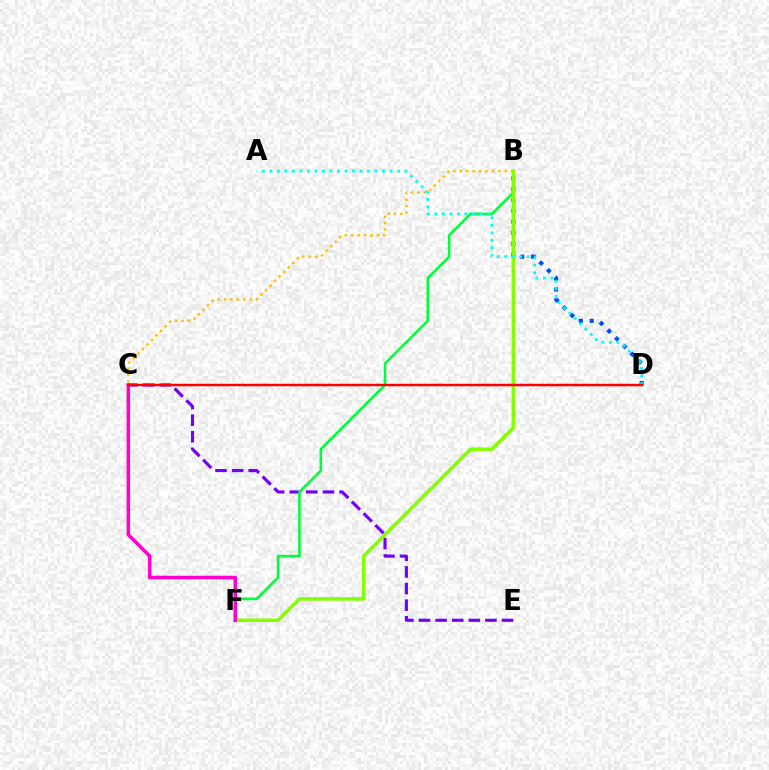{('B', 'D'): [{'color': '#004bff', 'line_style': 'dotted', 'thickness': 2.95}], ('C', 'E'): [{'color': '#7200ff', 'line_style': 'dashed', 'thickness': 2.26}], ('B', 'C'): [{'color': '#ffbd00', 'line_style': 'dotted', 'thickness': 1.74}], ('B', 'F'): [{'color': '#00ff39', 'line_style': 'solid', 'thickness': 1.86}, {'color': '#84ff00', 'line_style': 'solid', 'thickness': 2.54}], ('A', 'D'): [{'color': '#00fff6', 'line_style': 'dotted', 'thickness': 2.04}], ('C', 'F'): [{'color': '#ff00cf', 'line_style': 'solid', 'thickness': 2.54}], ('C', 'D'): [{'color': '#ff0000', 'line_style': 'solid', 'thickness': 1.79}]}